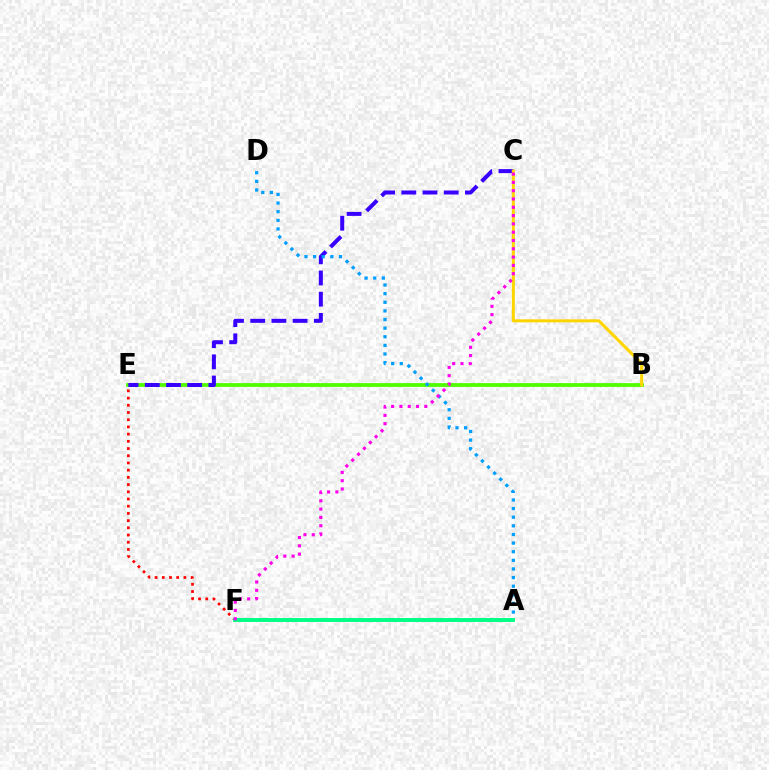{('E', 'F'): [{'color': '#ff0000', 'line_style': 'dotted', 'thickness': 1.96}], ('B', 'E'): [{'color': '#4fff00', 'line_style': 'solid', 'thickness': 2.74}], ('C', 'E'): [{'color': '#3700ff', 'line_style': 'dashed', 'thickness': 2.88}], ('B', 'C'): [{'color': '#ffd500', 'line_style': 'solid', 'thickness': 2.18}], ('A', 'D'): [{'color': '#009eff', 'line_style': 'dotted', 'thickness': 2.34}], ('A', 'F'): [{'color': '#00ff86', 'line_style': 'solid', 'thickness': 2.8}], ('C', 'F'): [{'color': '#ff00ed', 'line_style': 'dotted', 'thickness': 2.26}]}